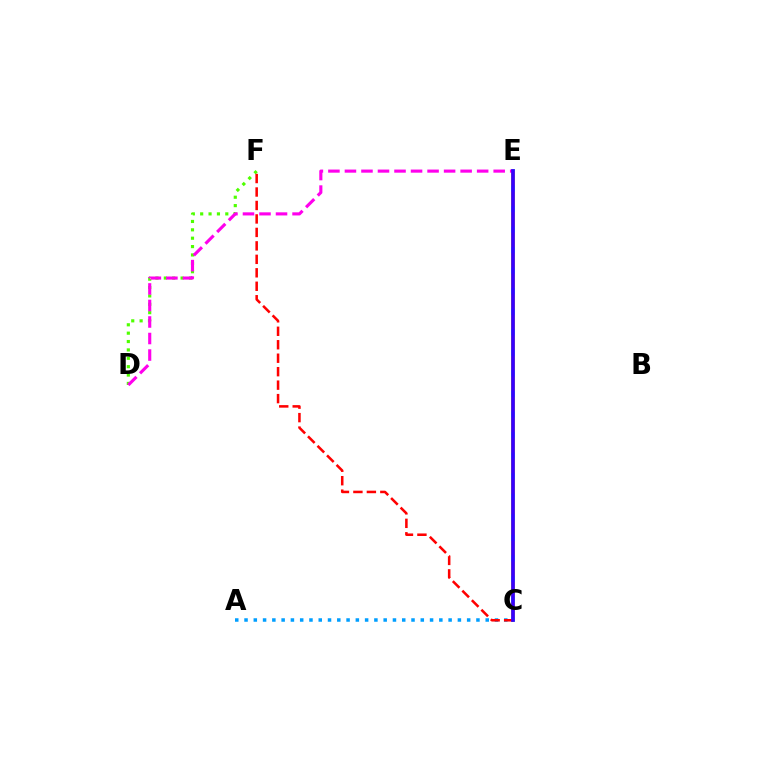{('C', 'E'): [{'color': '#00ff86', 'line_style': 'solid', 'thickness': 2.55}, {'color': '#ffd500', 'line_style': 'dashed', 'thickness': 2.79}, {'color': '#3700ff', 'line_style': 'solid', 'thickness': 2.66}], ('D', 'F'): [{'color': '#4fff00', 'line_style': 'dotted', 'thickness': 2.28}], ('A', 'C'): [{'color': '#009eff', 'line_style': 'dotted', 'thickness': 2.52}], ('C', 'F'): [{'color': '#ff0000', 'line_style': 'dashed', 'thickness': 1.83}], ('D', 'E'): [{'color': '#ff00ed', 'line_style': 'dashed', 'thickness': 2.25}]}